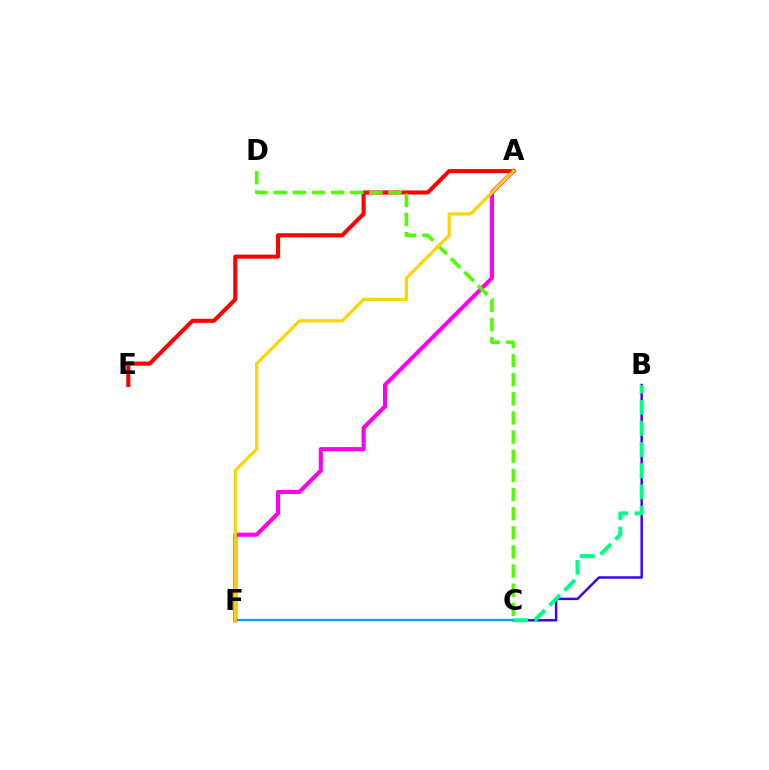{('B', 'C'): [{'color': '#3700ff', 'line_style': 'solid', 'thickness': 1.76}, {'color': '#00ff86', 'line_style': 'dashed', 'thickness': 2.88}], ('C', 'F'): [{'color': '#009eff', 'line_style': 'solid', 'thickness': 1.61}], ('A', 'F'): [{'color': '#ff00ed', 'line_style': 'solid', 'thickness': 2.96}, {'color': '#ffd500', 'line_style': 'solid', 'thickness': 2.29}], ('A', 'E'): [{'color': '#ff0000', 'line_style': 'solid', 'thickness': 2.94}], ('C', 'D'): [{'color': '#4fff00', 'line_style': 'dashed', 'thickness': 2.6}]}